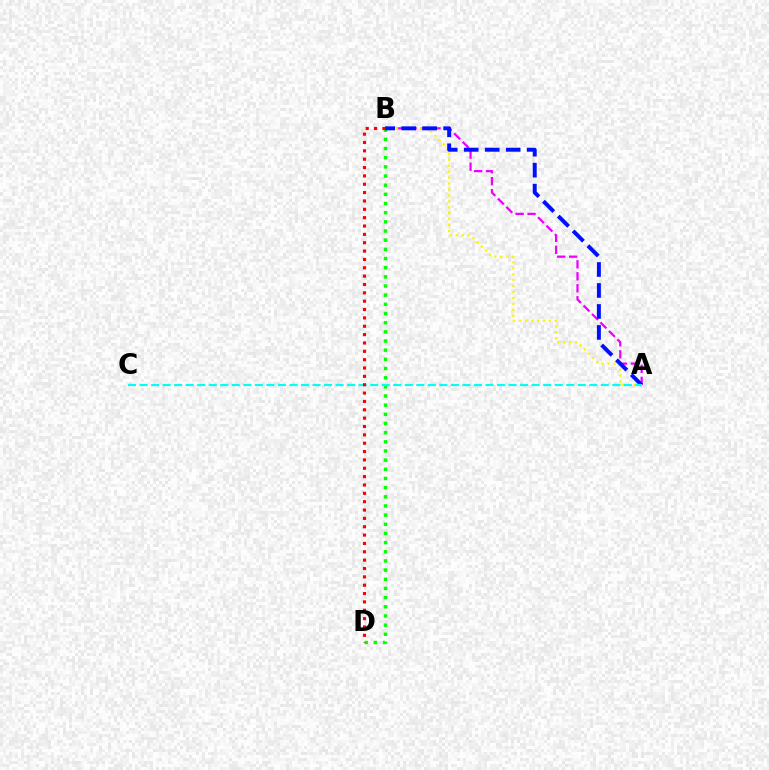{('A', 'B'): [{'color': '#ee00ff', 'line_style': 'dashed', 'thickness': 1.63}, {'color': '#fcf500', 'line_style': 'dotted', 'thickness': 1.61}, {'color': '#0010ff', 'line_style': 'dashed', 'thickness': 2.85}], ('B', 'D'): [{'color': '#08ff00', 'line_style': 'dotted', 'thickness': 2.49}, {'color': '#ff0000', 'line_style': 'dotted', 'thickness': 2.27}], ('A', 'C'): [{'color': '#00fff6', 'line_style': 'dashed', 'thickness': 1.57}]}